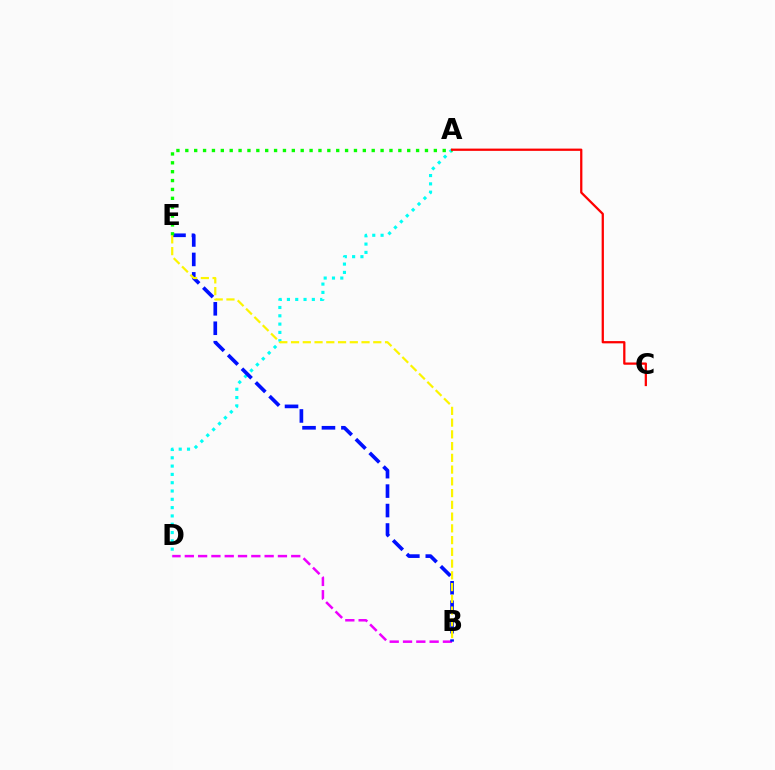{('A', 'D'): [{'color': '#00fff6', 'line_style': 'dotted', 'thickness': 2.26}], ('B', 'D'): [{'color': '#ee00ff', 'line_style': 'dashed', 'thickness': 1.81}], ('B', 'E'): [{'color': '#0010ff', 'line_style': 'dashed', 'thickness': 2.64}, {'color': '#fcf500', 'line_style': 'dashed', 'thickness': 1.6}], ('A', 'E'): [{'color': '#08ff00', 'line_style': 'dotted', 'thickness': 2.41}], ('A', 'C'): [{'color': '#ff0000', 'line_style': 'solid', 'thickness': 1.63}]}